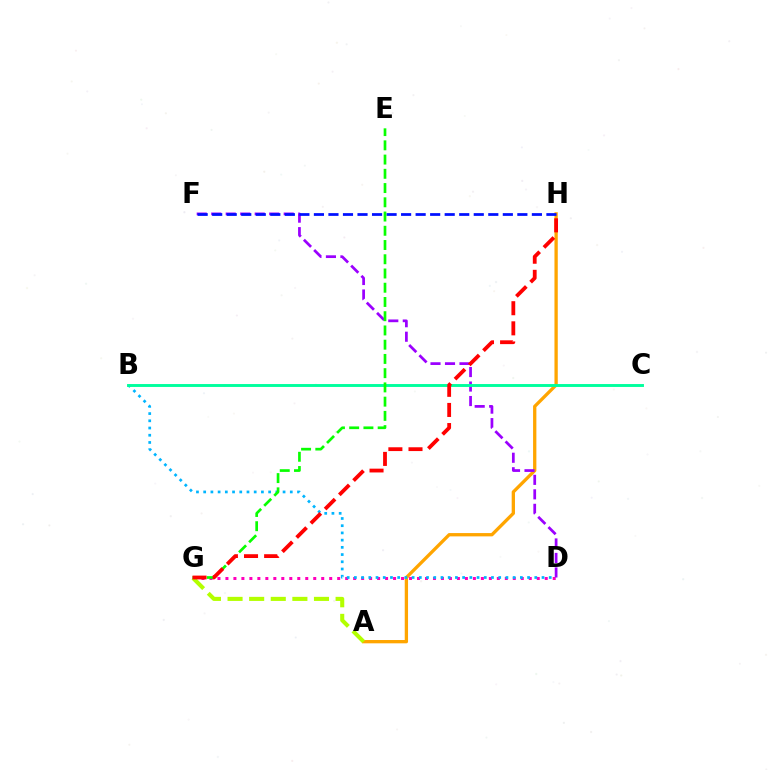{('A', 'H'): [{'color': '#ffa500', 'line_style': 'solid', 'thickness': 2.38}], ('D', 'G'): [{'color': '#ff00bd', 'line_style': 'dotted', 'thickness': 2.17}], ('D', 'F'): [{'color': '#9b00ff', 'line_style': 'dashed', 'thickness': 1.97}], ('A', 'G'): [{'color': '#b3ff00', 'line_style': 'dashed', 'thickness': 2.94}], ('B', 'D'): [{'color': '#00b5ff', 'line_style': 'dotted', 'thickness': 1.96}], ('F', 'H'): [{'color': '#0010ff', 'line_style': 'dashed', 'thickness': 1.97}], ('B', 'C'): [{'color': '#00ff9d', 'line_style': 'solid', 'thickness': 2.09}], ('E', 'G'): [{'color': '#08ff00', 'line_style': 'dashed', 'thickness': 1.93}], ('G', 'H'): [{'color': '#ff0000', 'line_style': 'dashed', 'thickness': 2.73}]}